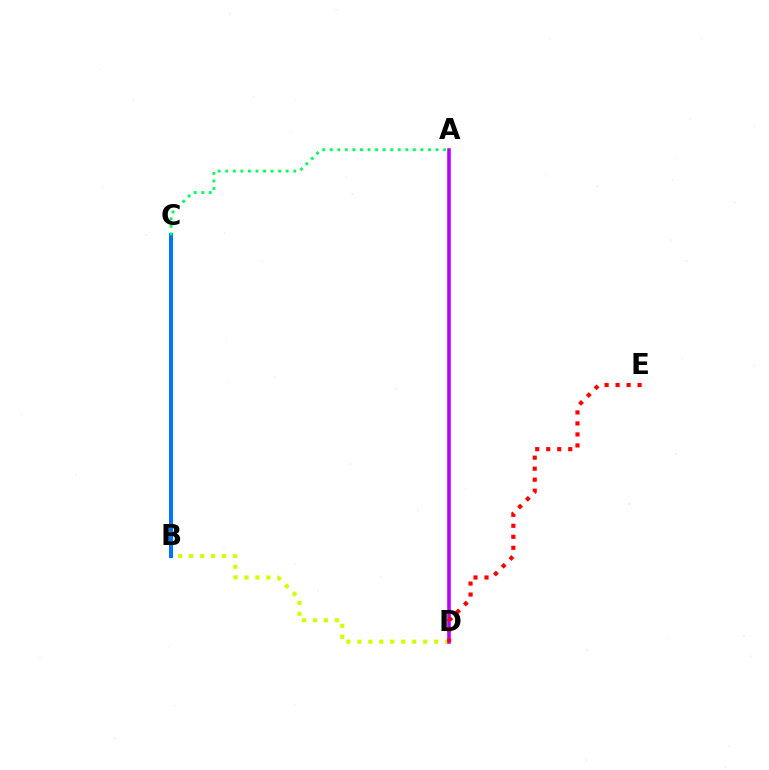{('B', 'D'): [{'color': '#d1ff00', 'line_style': 'dotted', 'thickness': 2.98}], ('A', 'D'): [{'color': '#b900ff', 'line_style': 'solid', 'thickness': 2.58}], ('B', 'C'): [{'color': '#0074ff', 'line_style': 'solid', 'thickness': 2.89}], ('A', 'C'): [{'color': '#00ff5c', 'line_style': 'dotted', 'thickness': 2.05}], ('D', 'E'): [{'color': '#ff0000', 'line_style': 'dotted', 'thickness': 2.99}]}